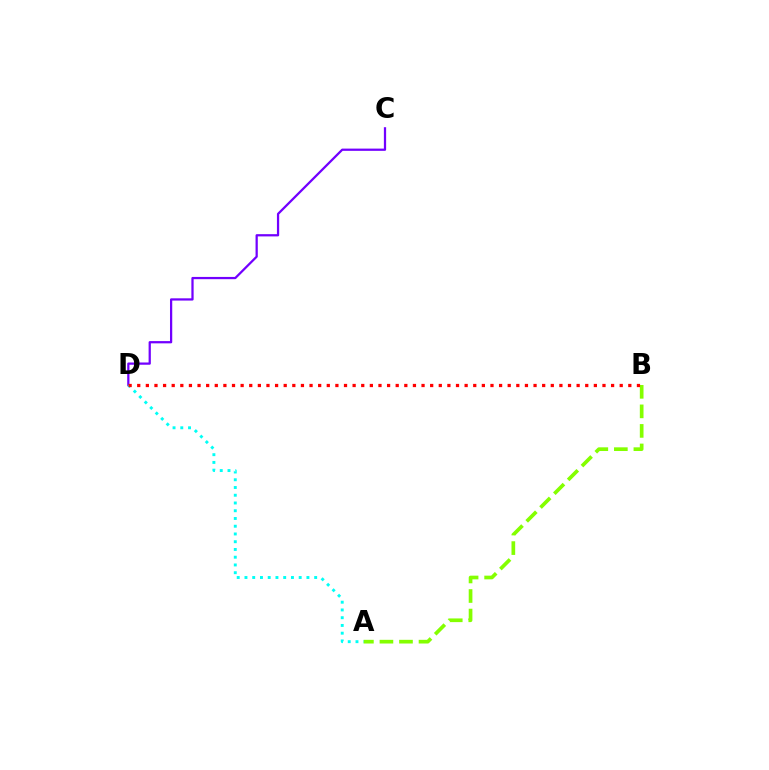{('A', 'B'): [{'color': '#84ff00', 'line_style': 'dashed', 'thickness': 2.65}], ('C', 'D'): [{'color': '#7200ff', 'line_style': 'solid', 'thickness': 1.62}], ('A', 'D'): [{'color': '#00fff6', 'line_style': 'dotted', 'thickness': 2.1}], ('B', 'D'): [{'color': '#ff0000', 'line_style': 'dotted', 'thickness': 2.34}]}